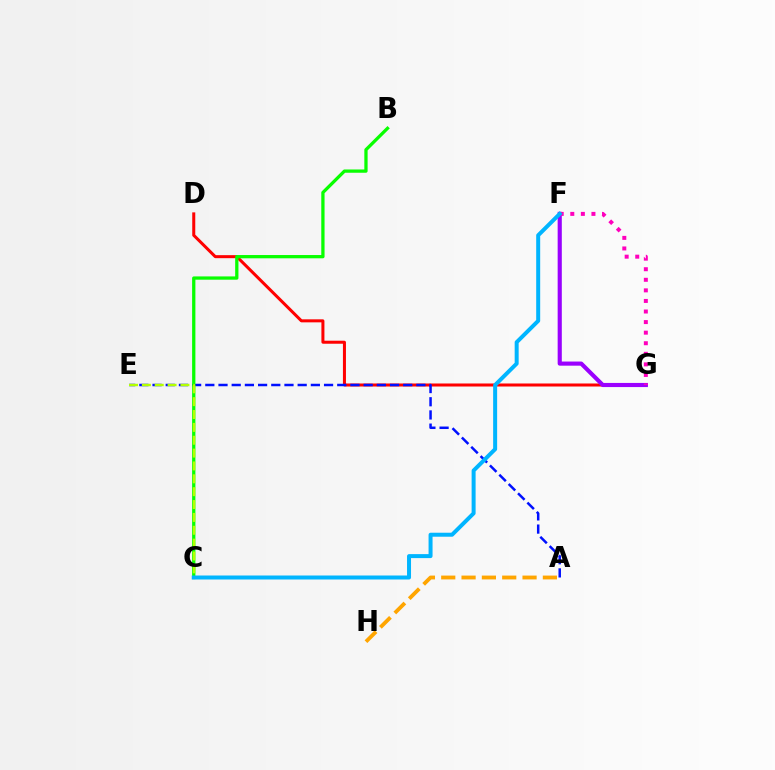{('D', 'G'): [{'color': '#ff0000', 'line_style': 'solid', 'thickness': 2.18}], ('A', 'E'): [{'color': '#0010ff', 'line_style': 'dashed', 'thickness': 1.79}], ('F', 'G'): [{'color': '#00ff9d', 'line_style': 'solid', 'thickness': 2.01}, {'color': '#9b00ff', 'line_style': 'solid', 'thickness': 2.97}, {'color': '#ff00bd', 'line_style': 'dotted', 'thickness': 2.87}], ('B', 'C'): [{'color': '#08ff00', 'line_style': 'solid', 'thickness': 2.36}], ('A', 'H'): [{'color': '#ffa500', 'line_style': 'dashed', 'thickness': 2.76}], ('C', 'E'): [{'color': '#b3ff00', 'line_style': 'dashed', 'thickness': 1.75}], ('C', 'F'): [{'color': '#00b5ff', 'line_style': 'solid', 'thickness': 2.87}]}